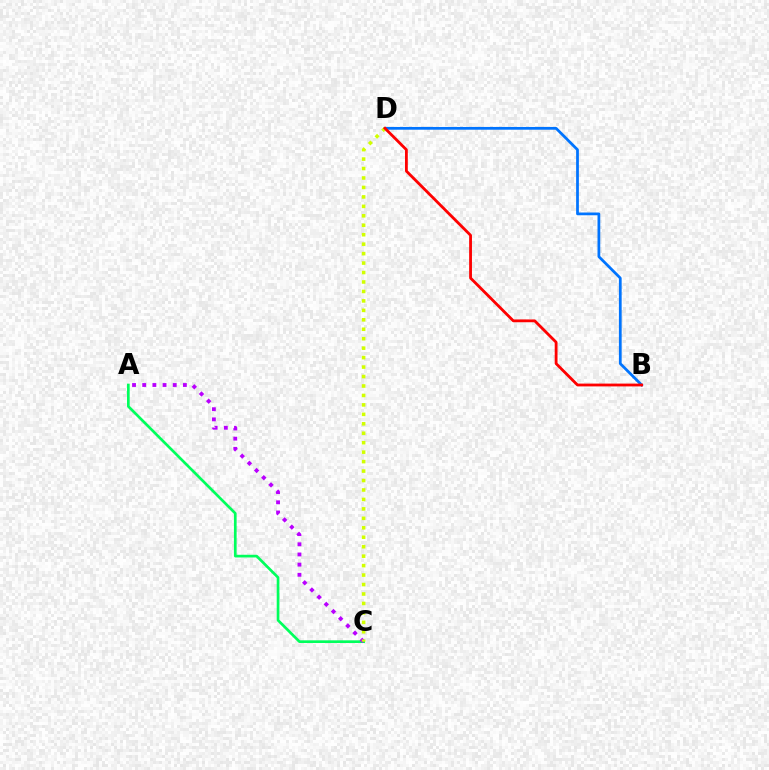{('A', 'C'): [{'color': '#00ff5c', 'line_style': 'solid', 'thickness': 1.93}, {'color': '#b900ff', 'line_style': 'dotted', 'thickness': 2.76}], ('B', 'D'): [{'color': '#0074ff', 'line_style': 'solid', 'thickness': 1.98}, {'color': '#ff0000', 'line_style': 'solid', 'thickness': 2.02}], ('C', 'D'): [{'color': '#d1ff00', 'line_style': 'dotted', 'thickness': 2.57}]}